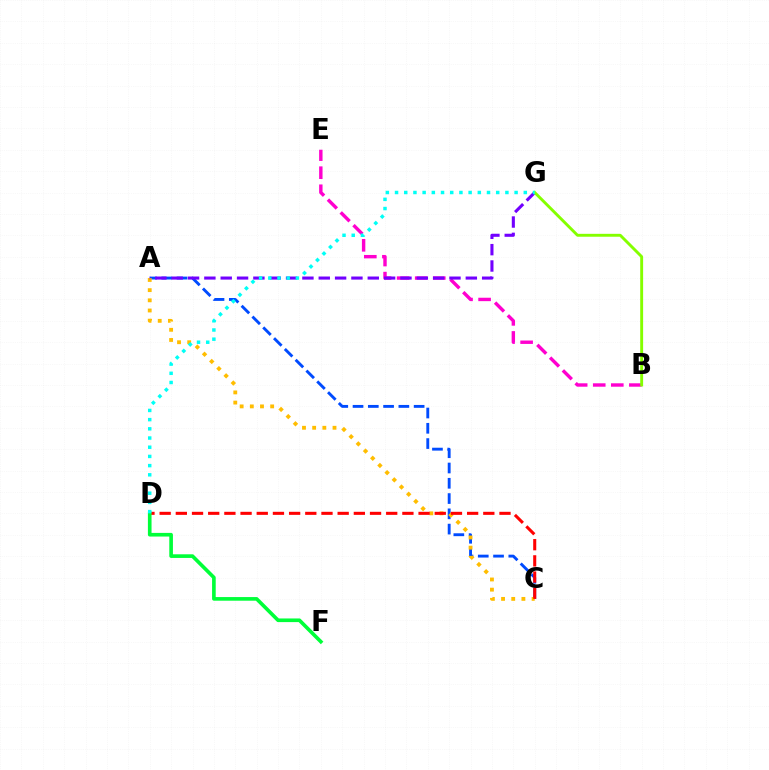{('A', 'C'): [{'color': '#004bff', 'line_style': 'dashed', 'thickness': 2.08}, {'color': '#ffbd00', 'line_style': 'dotted', 'thickness': 2.76}], ('B', 'E'): [{'color': '#ff00cf', 'line_style': 'dashed', 'thickness': 2.45}], ('C', 'D'): [{'color': '#ff0000', 'line_style': 'dashed', 'thickness': 2.2}], ('A', 'G'): [{'color': '#7200ff', 'line_style': 'dashed', 'thickness': 2.22}], ('B', 'G'): [{'color': '#84ff00', 'line_style': 'solid', 'thickness': 2.09}], ('D', 'F'): [{'color': '#00ff39', 'line_style': 'solid', 'thickness': 2.62}], ('D', 'G'): [{'color': '#00fff6', 'line_style': 'dotted', 'thickness': 2.5}]}